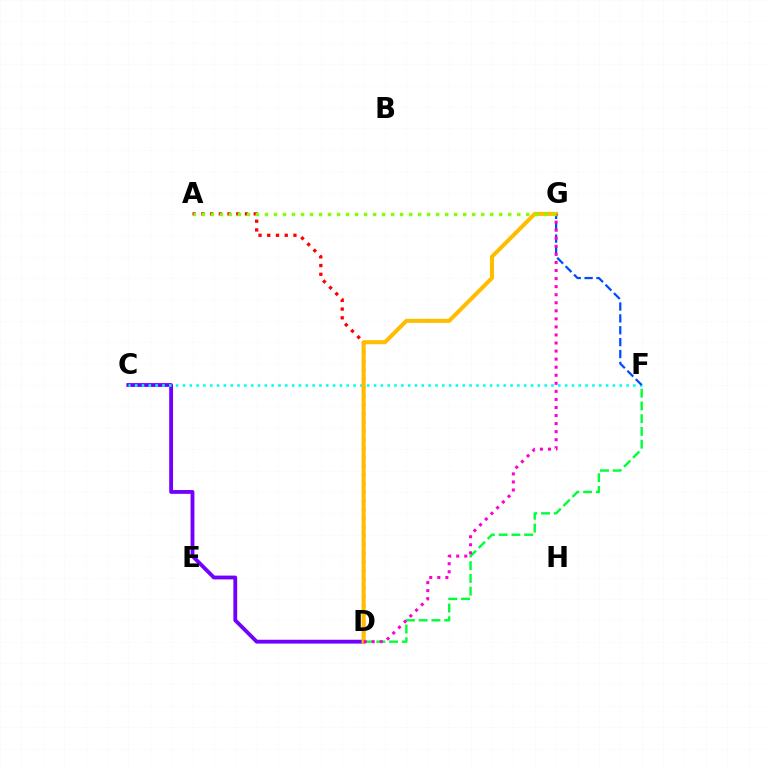{('A', 'D'): [{'color': '#ff0000', 'line_style': 'dotted', 'thickness': 2.37}], ('C', 'D'): [{'color': '#7200ff', 'line_style': 'solid', 'thickness': 2.75}], ('C', 'F'): [{'color': '#00fff6', 'line_style': 'dotted', 'thickness': 1.85}], ('D', 'F'): [{'color': '#00ff39', 'line_style': 'dashed', 'thickness': 1.73}], ('F', 'G'): [{'color': '#004bff', 'line_style': 'dashed', 'thickness': 1.62}], ('D', 'G'): [{'color': '#ffbd00', 'line_style': 'solid', 'thickness': 2.93}, {'color': '#ff00cf', 'line_style': 'dotted', 'thickness': 2.19}], ('A', 'G'): [{'color': '#84ff00', 'line_style': 'dotted', 'thickness': 2.45}]}